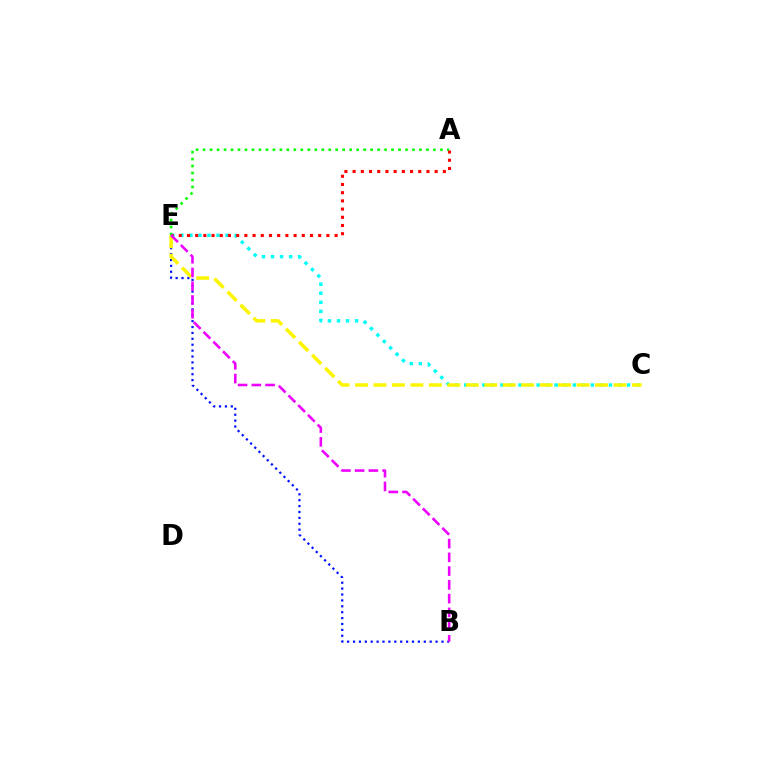{('A', 'E'): [{'color': '#08ff00', 'line_style': 'dotted', 'thickness': 1.9}, {'color': '#ff0000', 'line_style': 'dotted', 'thickness': 2.23}], ('C', 'E'): [{'color': '#00fff6', 'line_style': 'dotted', 'thickness': 2.46}, {'color': '#fcf500', 'line_style': 'dashed', 'thickness': 2.51}], ('B', 'E'): [{'color': '#0010ff', 'line_style': 'dotted', 'thickness': 1.6}, {'color': '#ee00ff', 'line_style': 'dashed', 'thickness': 1.87}]}